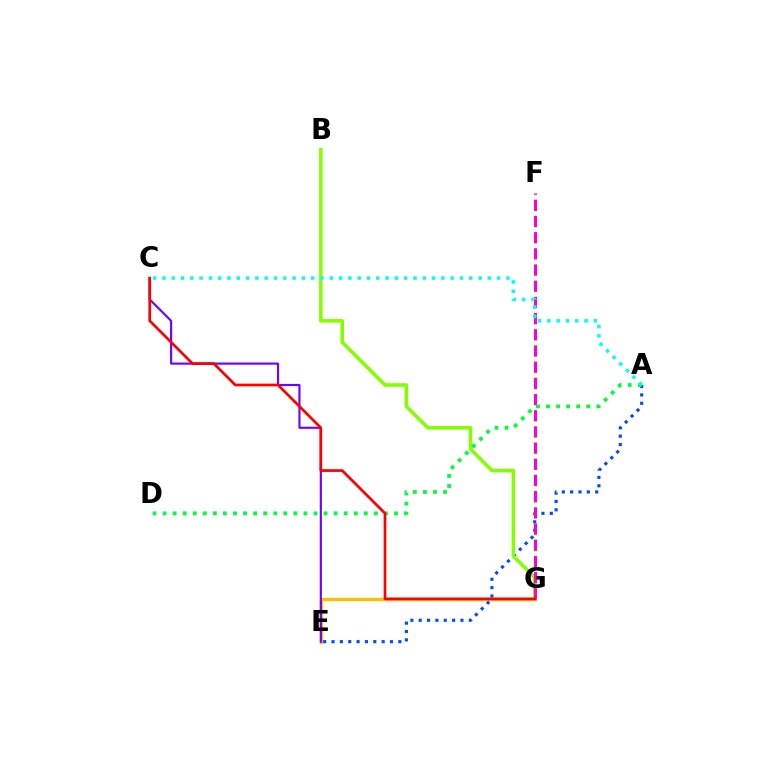{('E', 'G'): [{'color': '#ffbd00', 'line_style': 'solid', 'thickness': 2.43}], ('A', 'E'): [{'color': '#004bff', 'line_style': 'dotted', 'thickness': 2.27}], ('B', 'G'): [{'color': '#84ff00', 'line_style': 'solid', 'thickness': 2.55}], ('C', 'E'): [{'color': '#7200ff', 'line_style': 'solid', 'thickness': 1.55}], ('F', 'G'): [{'color': '#ff00cf', 'line_style': 'dashed', 'thickness': 2.2}], ('A', 'D'): [{'color': '#00ff39', 'line_style': 'dotted', 'thickness': 2.73}], ('C', 'G'): [{'color': '#ff0000', 'line_style': 'solid', 'thickness': 1.95}], ('A', 'C'): [{'color': '#00fff6', 'line_style': 'dotted', 'thickness': 2.53}]}